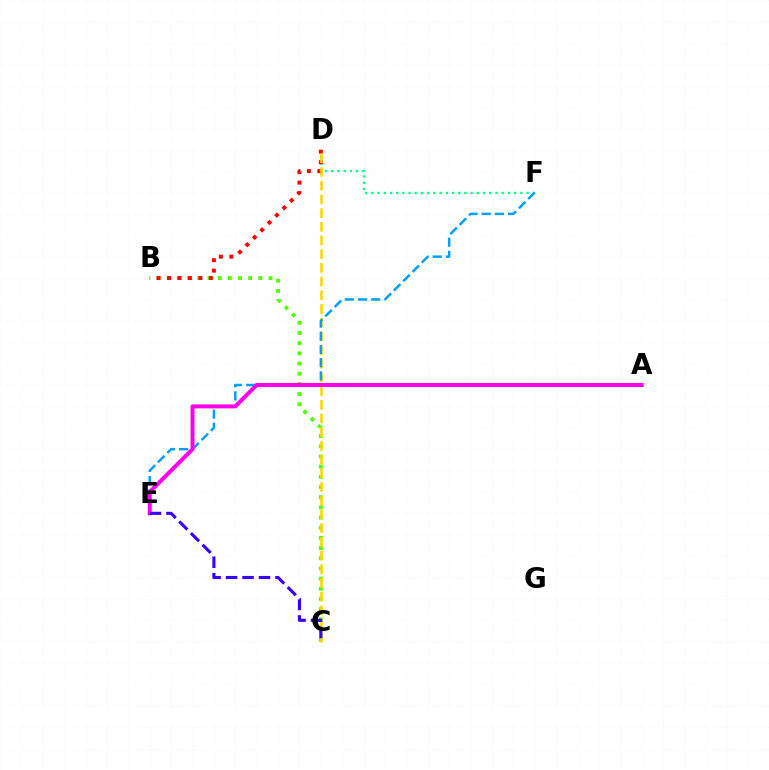{('D', 'F'): [{'color': '#00ff86', 'line_style': 'dotted', 'thickness': 1.69}], ('B', 'C'): [{'color': '#4fff00', 'line_style': 'dotted', 'thickness': 2.77}], ('B', 'D'): [{'color': '#ff0000', 'line_style': 'dotted', 'thickness': 2.84}], ('C', 'D'): [{'color': '#ffd500', 'line_style': 'dashed', 'thickness': 1.86}], ('E', 'F'): [{'color': '#009eff', 'line_style': 'dashed', 'thickness': 1.79}], ('A', 'E'): [{'color': '#ff00ed', 'line_style': 'solid', 'thickness': 2.88}], ('C', 'E'): [{'color': '#3700ff', 'line_style': 'dashed', 'thickness': 2.24}]}